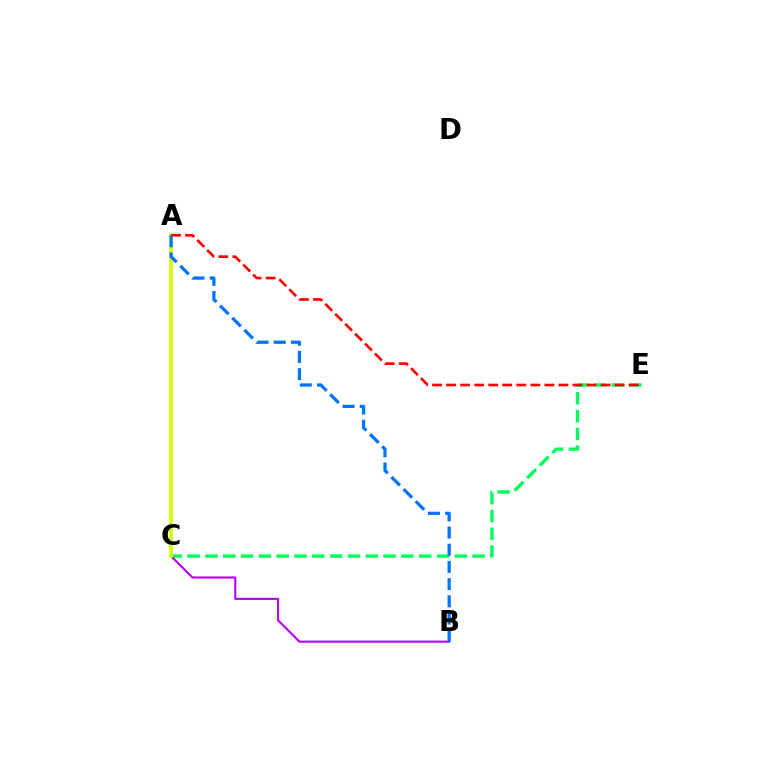{('C', 'E'): [{'color': '#00ff5c', 'line_style': 'dashed', 'thickness': 2.42}], ('B', 'C'): [{'color': '#b900ff', 'line_style': 'solid', 'thickness': 1.53}], ('A', 'C'): [{'color': '#d1ff00', 'line_style': 'solid', 'thickness': 2.62}], ('A', 'E'): [{'color': '#ff0000', 'line_style': 'dashed', 'thickness': 1.91}], ('A', 'B'): [{'color': '#0074ff', 'line_style': 'dashed', 'thickness': 2.34}]}